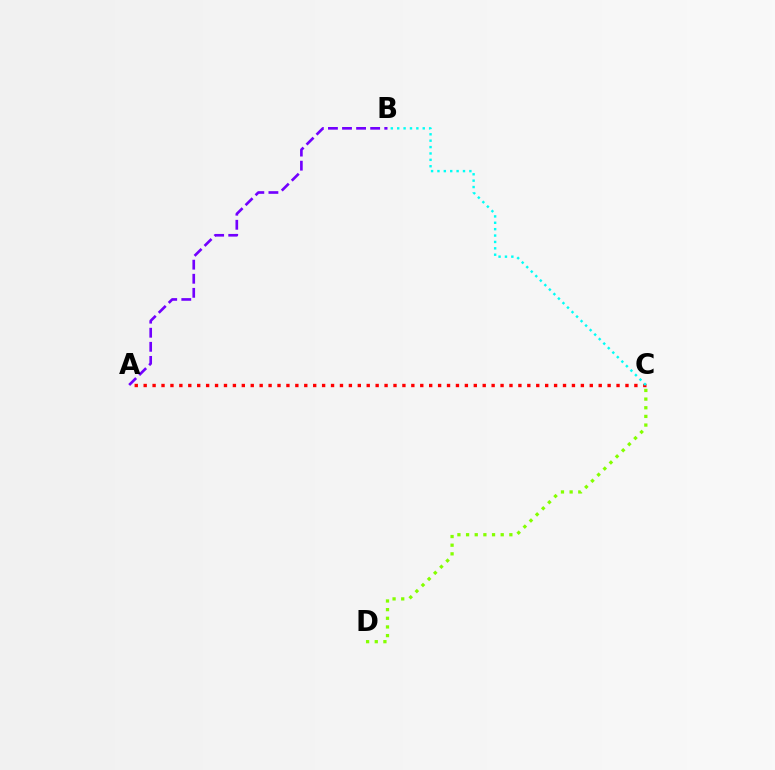{('A', 'B'): [{'color': '#7200ff', 'line_style': 'dashed', 'thickness': 1.91}], ('A', 'C'): [{'color': '#ff0000', 'line_style': 'dotted', 'thickness': 2.42}], ('B', 'C'): [{'color': '#00fff6', 'line_style': 'dotted', 'thickness': 1.74}], ('C', 'D'): [{'color': '#84ff00', 'line_style': 'dotted', 'thickness': 2.35}]}